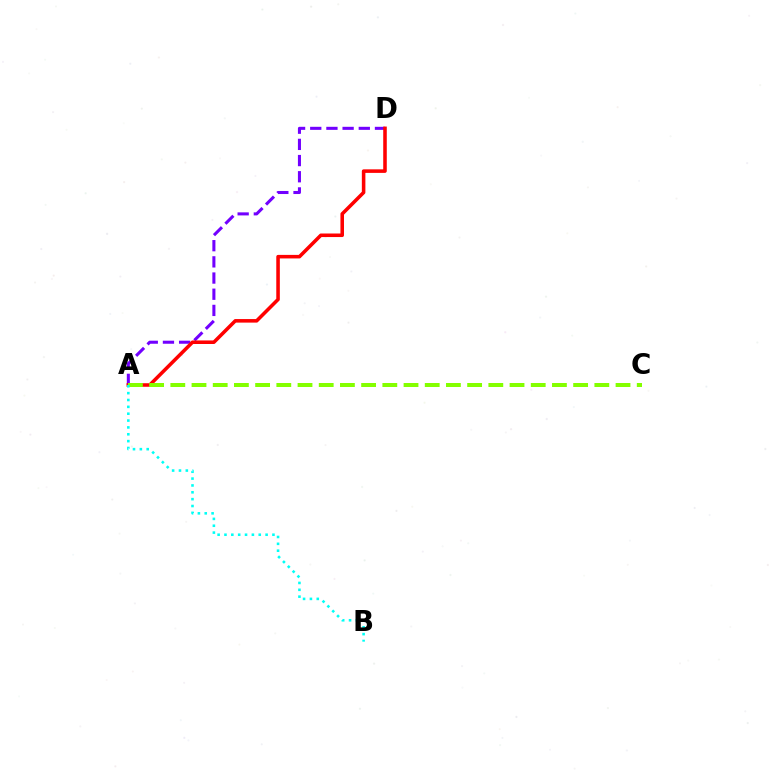{('A', 'D'): [{'color': '#7200ff', 'line_style': 'dashed', 'thickness': 2.2}, {'color': '#ff0000', 'line_style': 'solid', 'thickness': 2.56}], ('A', 'C'): [{'color': '#84ff00', 'line_style': 'dashed', 'thickness': 2.88}], ('A', 'B'): [{'color': '#00fff6', 'line_style': 'dotted', 'thickness': 1.86}]}